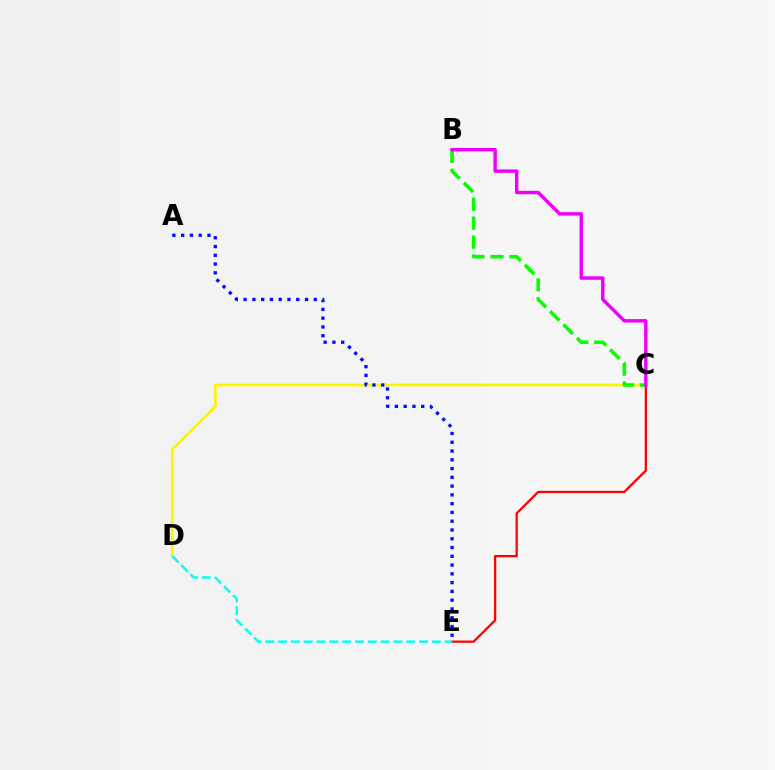{('C', 'D'): [{'color': '#fcf500', 'line_style': 'solid', 'thickness': 1.96}], ('C', 'E'): [{'color': '#ff0000', 'line_style': 'solid', 'thickness': 1.63}], ('A', 'E'): [{'color': '#0010ff', 'line_style': 'dotted', 'thickness': 2.38}], ('B', 'C'): [{'color': '#08ff00', 'line_style': 'dashed', 'thickness': 2.57}, {'color': '#ee00ff', 'line_style': 'solid', 'thickness': 2.47}], ('D', 'E'): [{'color': '#00fff6', 'line_style': 'dashed', 'thickness': 1.74}]}